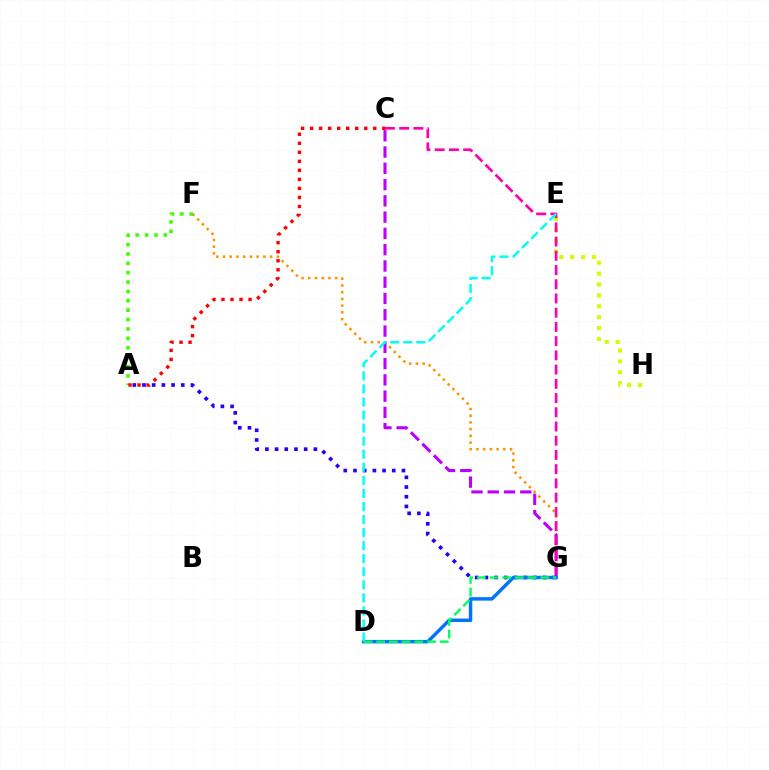{('F', 'G'): [{'color': '#ff9400', 'line_style': 'dotted', 'thickness': 1.83}], ('A', 'F'): [{'color': '#3dff00', 'line_style': 'dotted', 'thickness': 2.55}], ('E', 'H'): [{'color': '#d1ff00', 'line_style': 'dotted', 'thickness': 2.96}], ('A', 'G'): [{'color': '#2500ff', 'line_style': 'dotted', 'thickness': 2.63}], ('C', 'G'): [{'color': '#b900ff', 'line_style': 'dashed', 'thickness': 2.21}, {'color': '#ff00ac', 'line_style': 'dashed', 'thickness': 1.93}], ('A', 'C'): [{'color': '#ff0000', 'line_style': 'dotted', 'thickness': 2.45}], ('D', 'G'): [{'color': '#0074ff', 'line_style': 'solid', 'thickness': 2.49}, {'color': '#00ff5c', 'line_style': 'dashed', 'thickness': 1.72}], ('D', 'E'): [{'color': '#00fff6', 'line_style': 'dashed', 'thickness': 1.77}]}